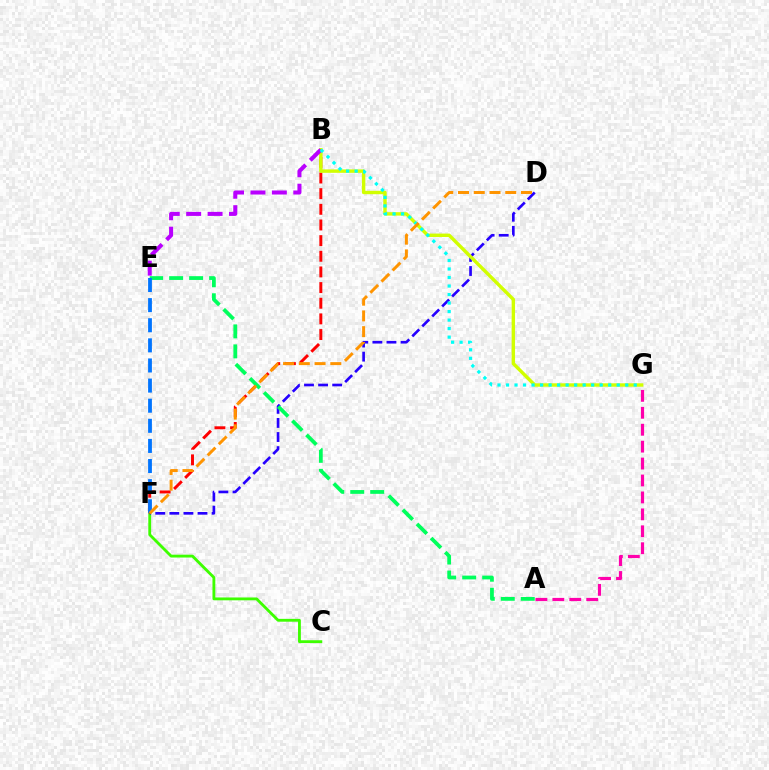{('C', 'F'): [{'color': '#3dff00', 'line_style': 'solid', 'thickness': 2.04}], ('D', 'F'): [{'color': '#2500ff', 'line_style': 'dashed', 'thickness': 1.91}, {'color': '#ff9400', 'line_style': 'dashed', 'thickness': 2.14}], ('B', 'F'): [{'color': '#ff0000', 'line_style': 'dashed', 'thickness': 2.13}], ('A', 'E'): [{'color': '#00ff5c', 'line_style': 'dashed', 'thickness': 2.72}], ('B', 'G'): [{'color': '#d1ff00', 'line_style': 'solid', 'thickness': 2.46}, {'color': '#00fff6', 'line_style': 'dotted', 'thickness': 2.31}], ('A', 'G'): [{'color': '#ff00ac', 'line_style': 'dashed', 'thickness': 2.3}], ('B', 'E'): [{'color': '#b900ff', 'line_style': 'dashed', 'thickness': 2.91}], ('E', 'F'): [{'color': '#0074ff', 'line_style': 'dashed', 'thickness': 2.73}]}